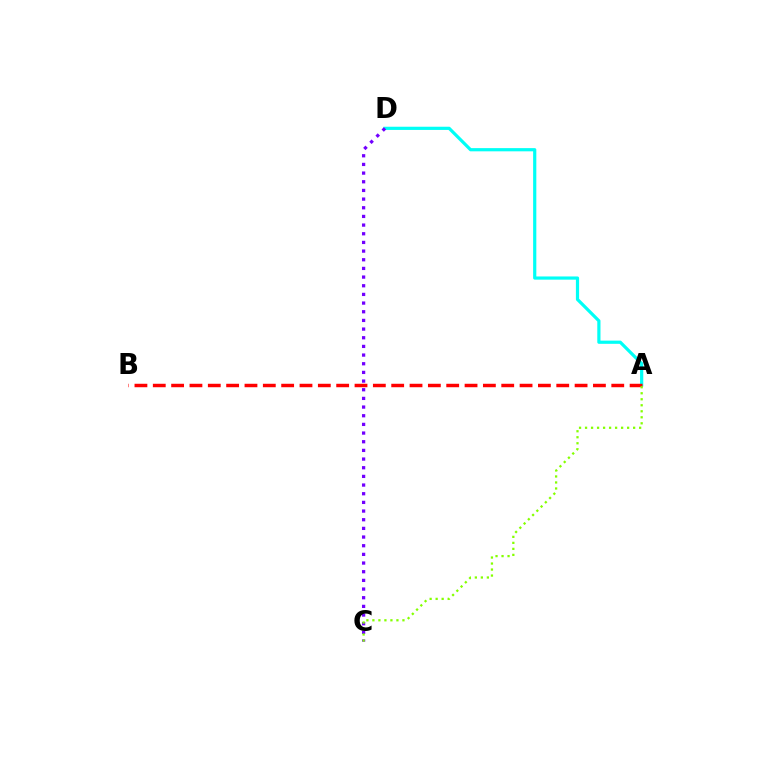{('A', 'D'): [{'color': '#00fff6', 'line_style': 'solid', 'thickness': 2.3}], ('A', 'B'): [{'color': '#ff0000', 'line_style': 'dashed', 'thickness': 2.49}], ('C', 'D'): [{'color': '#7200ff', 'line_style': 'dotted', 'thickness': 2.35}], ('A', 'C'): [{'color': '#84ff00', 'line_style': 'dotted', 'thickness': 1.63}]}